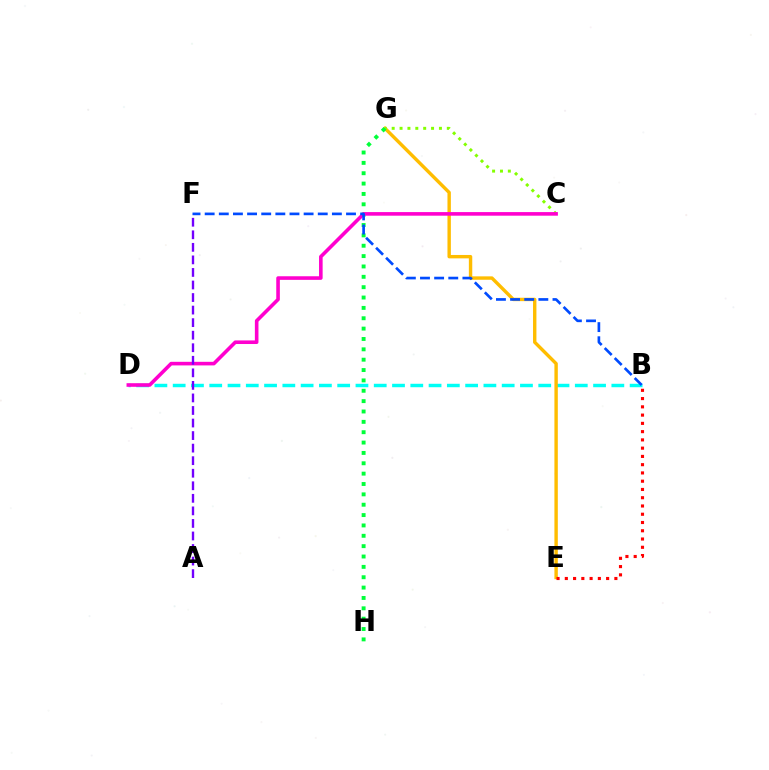{('B', 'D'): [{'color': '#00fff6', 'line_style': 'dashed', 'thickness': 2.48}], ('E', 'G'): [{'color': '#ffbd00', 'line_style': 'solid', 'thickness': 2.45}], ('C', 'G'): [{'color': '#84ff00', 'line_style': 'dotted', 'thickness': 2.14}], ('G', 'H'): [{'color': '#00ff39', 'line_style': 'dotted', 'thickness': 2.81}], ('B', 'E'): [{'color': '#ff0000', 'line_style': 'dotted', 'thickness': 2.24}], ('C', 'D'): [{'color': '#ff00cf', 'line_style': 'solid', 'thickness': 2.59}], ('B', 'F'): [{'color': '#004bff', 'line_style': 'dashed', 'thickness': 1.92}], ('A', 'F'): [{'color': '#7200ff', 'line_style': 'dashed', 'thickness': 1.7}]}